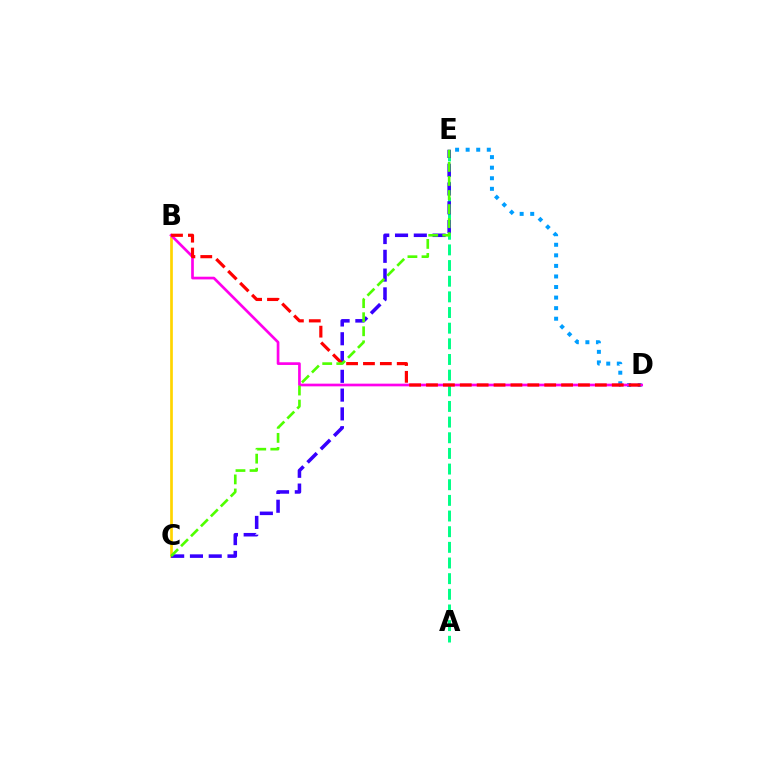{('A', 'E'): [{'color': '#00ff86', 'line_style': 'dashed', 'thickness': 2.13}], ('B', 'C'): [{'color': '#ffd500', 'line_style': 'solid', 'thickness': 1.94}], ('D', 'E'): [{'color': '#009eff', 'line_style': 'dotted', 'thickness': 2.87}], ('C', 'E'): [{'color': '#3700ff', 'line_style': 'dashed', 'thickness': 2.55}, {'color': '#4fff00', 'line_style': 'dashed', 'thickness': 1.91}], ('B', 'D'): [{'color': '#ff00ed', 'line_style': 'solid', 'thickness': 1.94}, {'color': '#ff0000', 'line_style': 'dashed', 'thickness': 2.29}]}